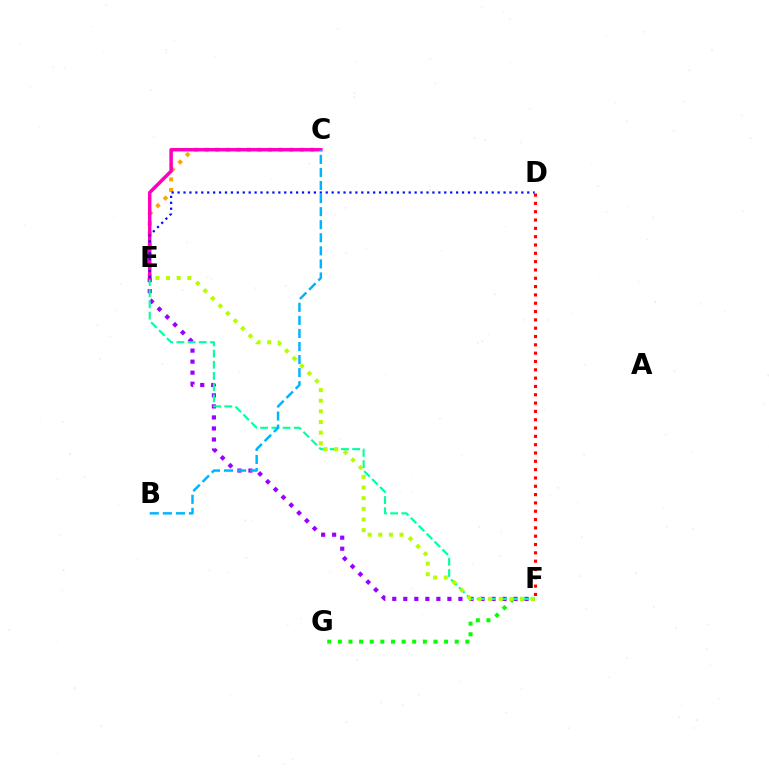{('E', 'F'): [{'color': '#9b00ff', 'line_style': 'dotted', 'thickness': 3.0}, {'color': '#00ff9d', 'line_style': 'dashed', 'thickness': 1.52}, {'color': '#b3ff00', 'line_style': 'dotted', 'thickness': 2.89}], ('C', 'E'): [{'color': '#ffa500', 'line_style': 'dotted', 'thickness': 2.87}, {'color': '#ff00bd', 'line_style': 'solid', 'thickness': 2.52}], ('F', 'G'): [{'color': '#08ff00', 'line_style': 'dotted', 'thickness': 2.89}], ('B', 'C'): [{'color': '#00b5ff', 'line_style': 'dashed', 'thickness': 1.78}], ('D', 'F'): [{'color': '#ff0000', 'line_style': 'dotted', 'thickness': 2.26}], ('D', 'E'): [{'color': '#0010ff', 'line_style': 'dotted', 'thickness': 1.61}]}